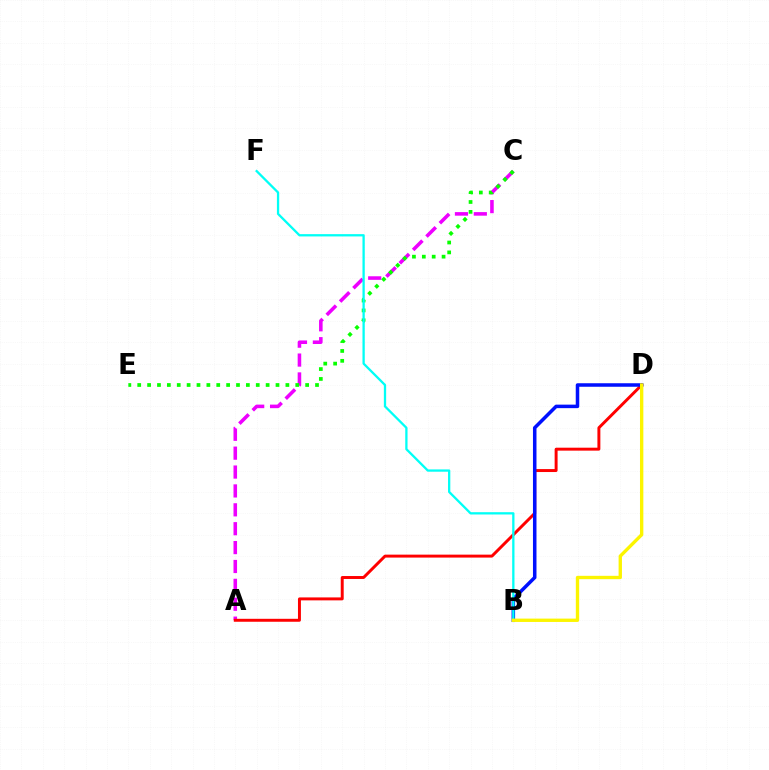{('A', 'C'): [{'color': '#ee00ff', 'line_style': 'dashed', 'thickness': 2.57}], ('C', 'E'): [{'color': '#08ff00', 'line_style': 'dotted', 'thickness': 2.68}], ('A', 'D'): [{'color': '#ff0000', 'line_style': 'solid', 'thickness': 2.12}], ('B', 'D'): [{'color': '#0010ff', 'line_style': 'solid', 'thickness': 2.53}, {'color': '#fcf500', 'line_style': 'solid', 'thickness': 2.41}], ('B', 'F'): [{'color': '#00fff6', 'line_style': 'solid', 'thickness': 1.65}]}